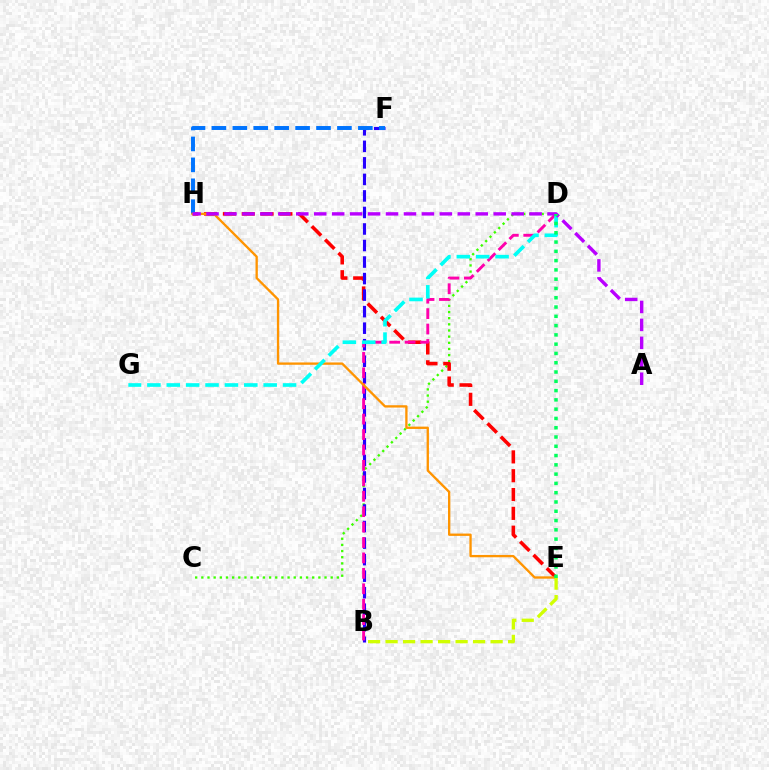{('C', 'D'): [{'color': '#3dff00', 'line_style': 'dotted', 'thickness': 1.67}], ('E', 'H'): [{'color': '#ff0000', 'line_style': 'dashed', 'thickness': 2.56}, {'color': '#ff9400', 'line_style': 'solid', 'thickness': 1.68}], ('B', 'F'): [{'color': '#2500ff', 'line_style': 'dashed', 'thickness': 2.25}], ('F', 'H'): [{'color': '#0074ff', 'line_style': 'dashed', 'thickness': 2.84}], ('B', 'D'): [{'color': '#ff00ac', 'line_style': 'dashed', 'thickness': 2.1}], ('B', 'E'): [{'color': '#d1ff00', 'line_style': 'dashed', 'thickness': 2.38}], ('D', 'G'): [{'color': '#00fff6', 'line_style': 'dashed', 'thickness': 2.63}], ('A', 'H'): [{'color': '#b900ff', 'line_style': 'dashed', 'thickness': 2.44}], ('D', 'E'): [{'color': '#00ff5c', 'line_style': 'dotted', 'thickness': 2.52}]}